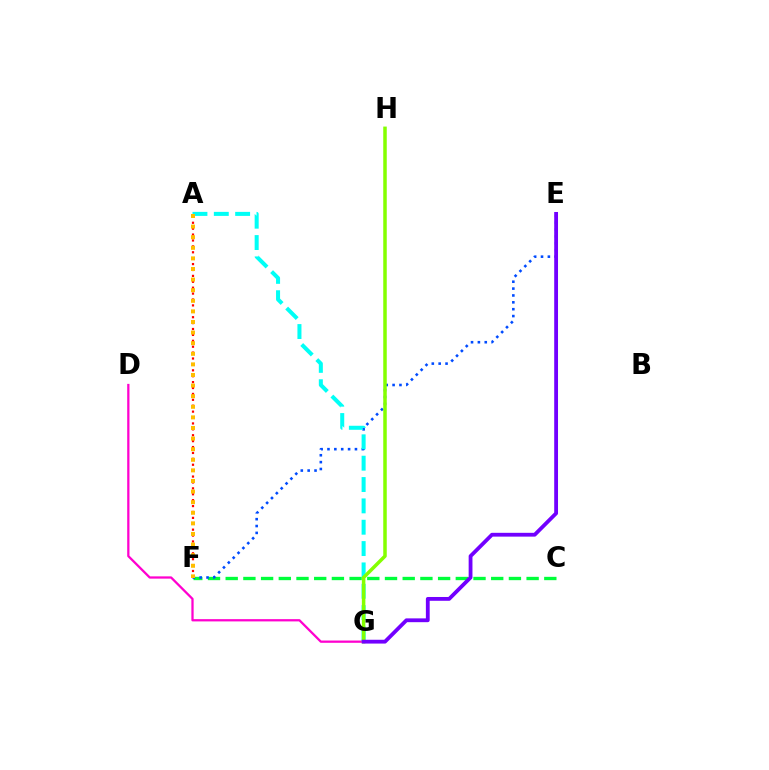{('A', 'F'): [{'color': '#ff0000', 'line_style': 'dotted', 'thickness': 1.6}, {'color': '#ffbd00', 'line_style': 'dotted', 'thickness': 2.88}], ('C', 'F'): [{'color': '#00ff39', 'line_style': 'dashed', 'thickness': 2.4}], ('E', 'F'): [{'color': '#004bff', 'line_style': 'dotted', 'thickness': 1.87}], ('D', 'G'): [{'color': '#ff00cf', 'line_style': 'solid', 'thickness': 1.63}], ('A', 'G'): [{'color': '#00fff6', 'line_style': 'dashed', 'thickness': 2.9}], ('G', 'H'): [{'color': '#84ff00', 'line_style': 'solid', 'thickness': 2.53}], ('E', 'G'): [{'color': '#7200ff', 'line_style': 'solid', 'thickness': 2.74}]}